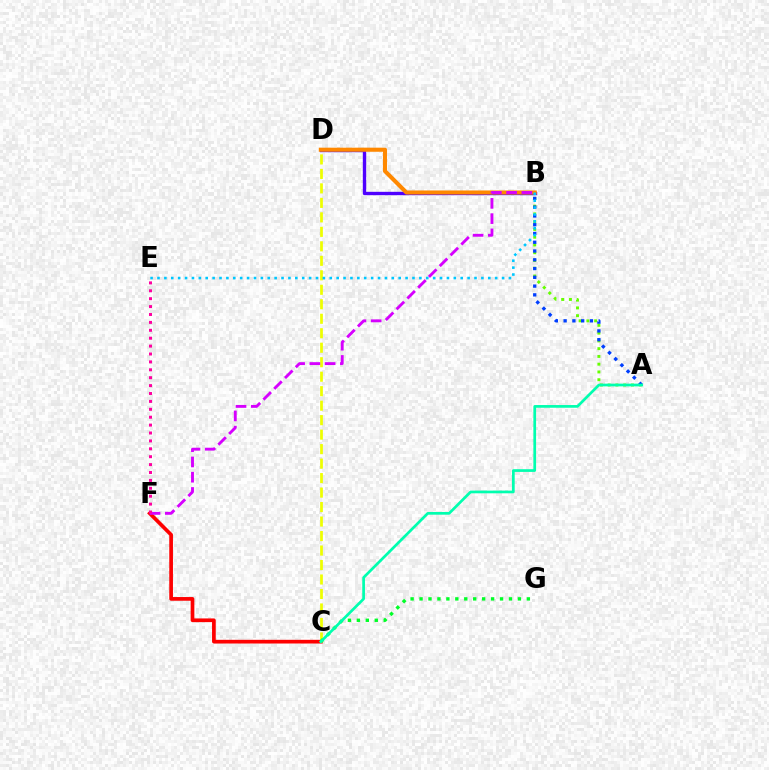{('A', 'B'): [{'color': '#66ff00', 'line_style': 'dotted', 'thickness': 2.11}, {'color': '#003fff', 'line_style': 'dotted', 'thickness': 2.38}], ('C', 'F'): [{'color': '#ff0000', 'line_style': 'solid', 'thickness': 2.66}], ('C', 'D'): [{'color': '#eeff00', 'line_style': 'dashed', 'thickness': 1.97}], ('B', 'D'): [{'color': '#4f00ff', 'line_style': 'solid', 'thickness': 2.42}, {'color': '#ff8800', 'line_style': 'solid', 'thickness': 2.94}], ('C', 'G'): [{'color': '#00ff27', 'line_style': 'dotted', 'thickness': 2.43}], ('B', 'E'): [{'color': '#00c7ff', 'line_style': 'dotted', 'thickness': 1.87}], ('B', 'F'): [{'color': '#d600ff', 'line_style': 'dashed', 'thickness': 2.07}], ('A', 'C'): [{'color': '#00ffaf', 'line_style': 'solid', 'thickness': 1.95}], ('E', 'F'): [{'color': '#ff00a0', 'line_style': 'dotted', 'thickness': 2.15}]}